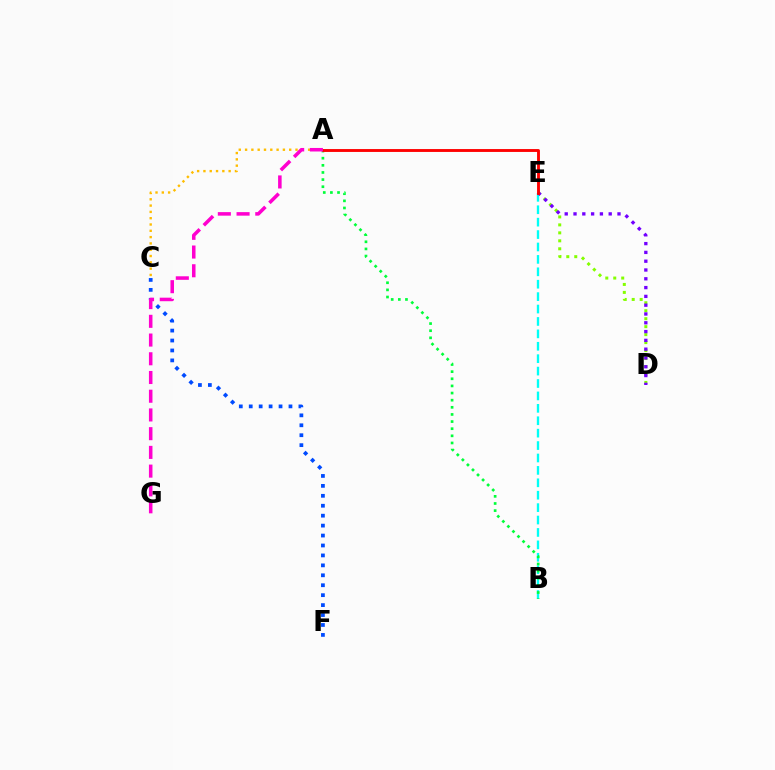{('D', 'E'): [{'color': '#84ff00', 'line_style': 'dotted', 'thickness': 2.17}, {'color': '#7200ff', 'line_style': 'dotted', 'thickness': 2.39}], ('C', 'F'): [{'color': '#004bff', 'line_style': 'dotted', 'thickness': 2.7}], ('A', 'C'): [{'color': '#ffbd00', 'line_style': 'dotted', 'thickness': 1.71}], ('B', 'E'): [{'color': '#00fff6', 'line_style': 'dashed', 'thickness': 1.69}], ('A', 'B'): [{'color': '#00ff39', 'line_style': 'dotted', 'thickness': 1.94}], ('A', 'E'): [{'color': '#ff0000', 'line_style': 'solid', 'thickness': 2.07}], ('A', 'G'): [{'color': '#ff00cf', 'line_style': 'dashed', 'thickness': 2.54}]}